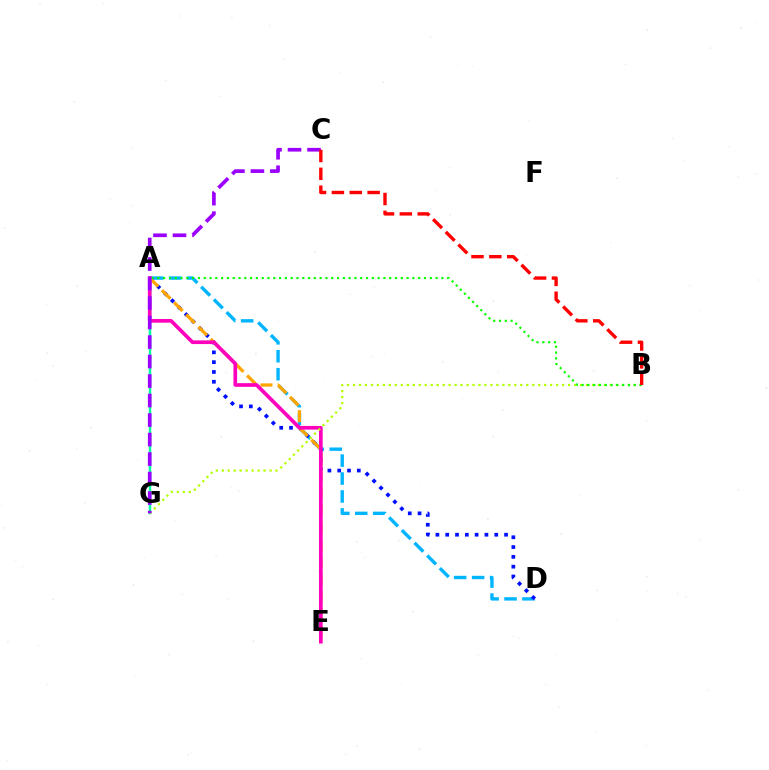{('A', 'G'): [{'color': '#00ff9d', 'line_style': 'solid', 'thickness': 1.78}], ('A', 'D'): [{'color': '#00b5ff', 'line_style': 'dashed', 'thickness': 2.44}, {'color': '#0010ff', 'line_style': 'dotted', 'thickness': 2.66}], ('A', 'E'): [{'color': '#ffa500', 'line_style': 'dashed', 'thickness': 2.34}, {'color': '#ff00bd', 'line_style': 'solid', 'thickness': 2.65}], ('B', 'G'): [{'color': '#b3ff00', 'line_style': 'dotted', 'thickness': 1.62}], ('A', 'B'): [{'color': '#08ff00', 'line_style': 'dotted', 'thickness': 1.57}], ('C', 'G'): [{'color': '#9b00ff', 'line_style': 'dashed', 'thickness': 2.65}], ('B', 'C'): [{'color': '#ff0000', 'line_style': 'dashed', 'thickness': 2.43}]}